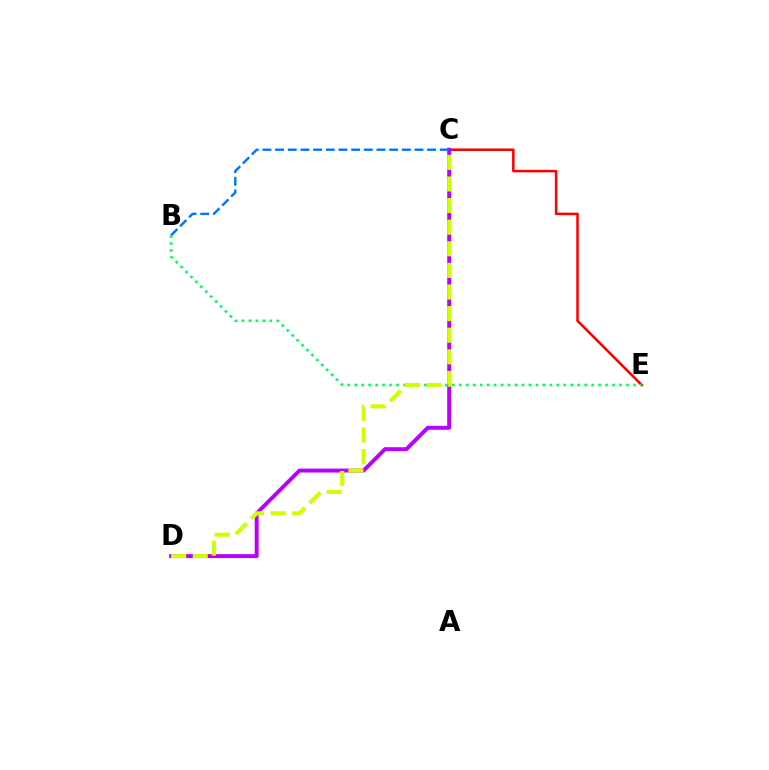{('C', 'E'): [{'color': '#ff0000', 'line_style': 'solid', 'thickness': 1.82}], ('C', 'D'): [{'color': '#b900ff', 'line_style': 'solid', 'thickness': 2.84}, {'color': '#d1ff00', 'line_style': 'dashed', 'thickness': 2.94}], ('B', 'E'): [{'color': '#00ff5c', 'line_style': 'dotted', 'thickness': 1.89}], ('B', 'C'): [{'color': '#0074ff', 'line_style': 'dashed', 'thickness': 1.72}]}